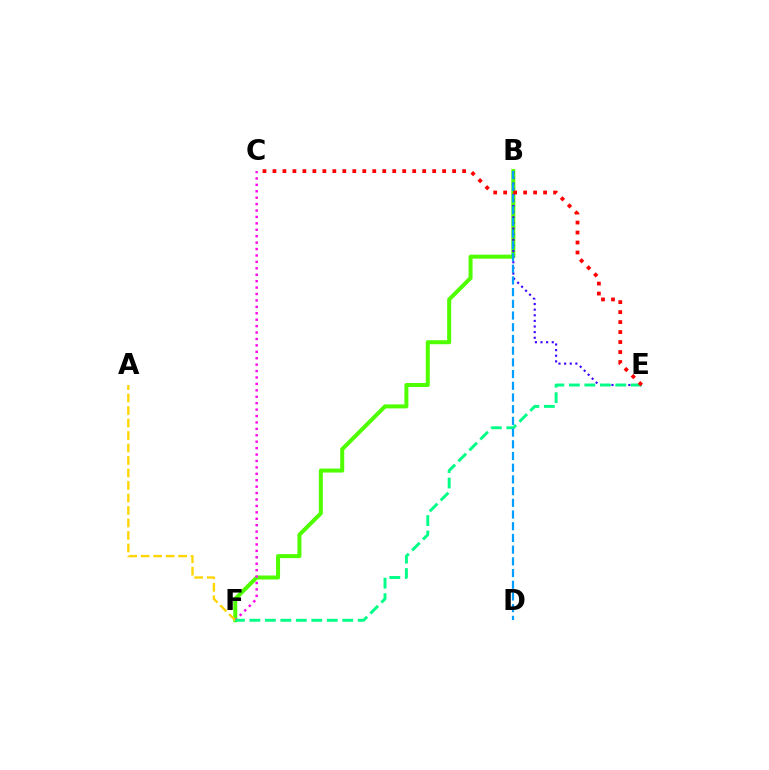{('B', 'F'): [{'color': '#4fff00', 'line_style': 'solid', 'thickness': 2.88}], ('C', 'F'): [{'color': '#ff00ed', 'line_style': 'dotted', 'thickness': 1.74}], ('A', 'F'): [{'color': '#ffd500', 'line_style': 'dashed', 'thickness': 1.7}], ('B', 'E'): [{'color': '#3700ff', 'line_style': 'dotted', 'thickness': 1.53}], ('E', 'F'): [{'color': '#00ff86', 'line_style': 'dashed', 'thickness': 2.1}], ('C', 'E'): [{'color': '#ff0000', 'line_style': 'dotted', 'thickness': 2.71}], ('B', 'D'): [{'color': '#009eff', 'line_style': 'dashed', 'thickness': 1.59}]}